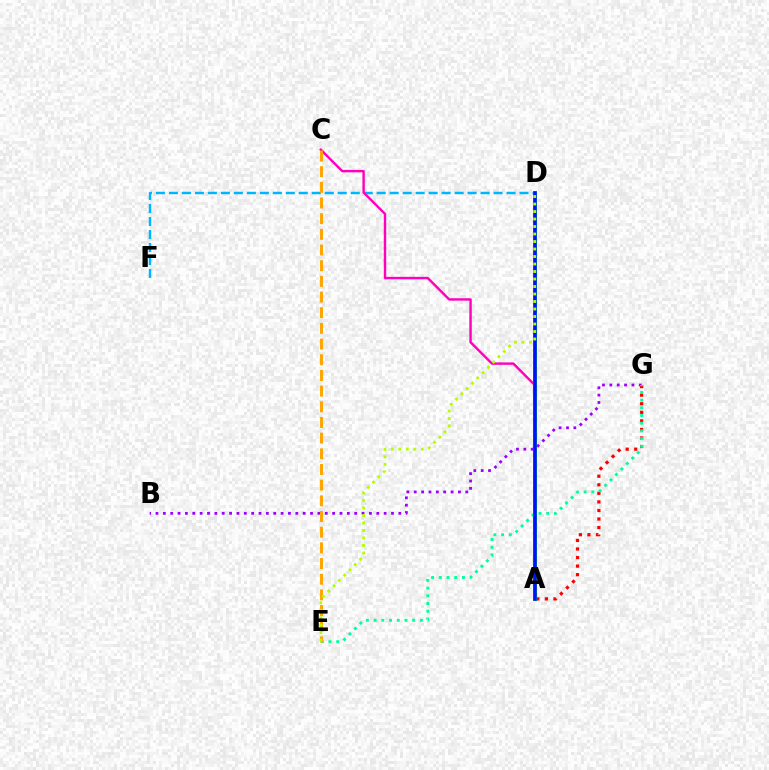{('B', 'G'): [{'color': '#9b00ff', 'line_style': 'dotted', 'thickness': 2.0}], ('A', 'G'): [{'color': '#ff0000', 'line_style': 'dotted', 'thickness': 2.33}], ('E', 'G'): [{'color': '#00ff9d', 'line_style': 'dotted', 'thickness': 2.1}], ('D', 'F'): [{'color': '#00b5ff', 'line_style': 'dashed', 'thickness': 1.76}], ('A', 'C'): [{'color': '#ff00bd', 'line_style': 'solid', 'thickness': 1.75}], ('A', 'D'): [{'color': '#08ff00', 'line_style': 'solid', 'thickness': 2.84}, {'color': '#0010ff', 'line_style': 'solid', 'thickness': 2.54}], ('C', 'E'): [{'color': '#ffa500', 'line_style': 'dashed', 'thickness': 2.13}], ('D', 'E'): [{'color': '#b3ff00', 'line_style': 'dotted', 'thickness': 2.04}]}